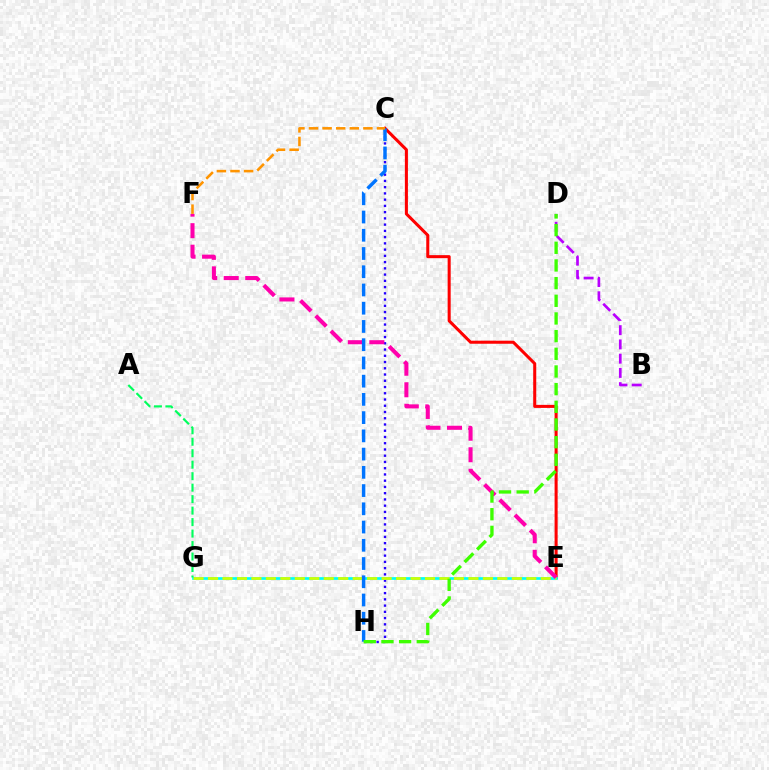{('B', 'D'): [{'color': '#b900ff', 'line_style': 'dashed', 'thickness': 1.94}], ('C', 'E'): [{'color': '#ff0000', 'line_style': 'solid', 'thickness': 2.19}], ('C', 'H'): [{'color': '#2500ff', 'line_style': 'dotted', 'thickness': 1.7}, {'color': '#0074ff', 'line_style': 'dashed', 'thickness': 2.48}], ('E', 'G'): [{'color': '#00fff6', 'line_style': 'solid', 'thickness': 1.95}, {'color': '#d1ff00', 'line_style': 'dashed', 'thickness': 1.97}], ('E', 'F'): [{'color': '#ff00ac', 'line_style': 'dashed', 'thickness': 2.92}], ('A', 'G'): [{'color': '#00ff5c', 'line_style': 'dashed', 'thickness': 1.56}], ('D', 'H'): [{'color': '#3dff00', 'line_style': 'dashed', 'thickness': 2.4}], ('C', 'F'): [{'color': '#ff9400', 'line_style': 'dashed', 'thickness': 1.85}]}